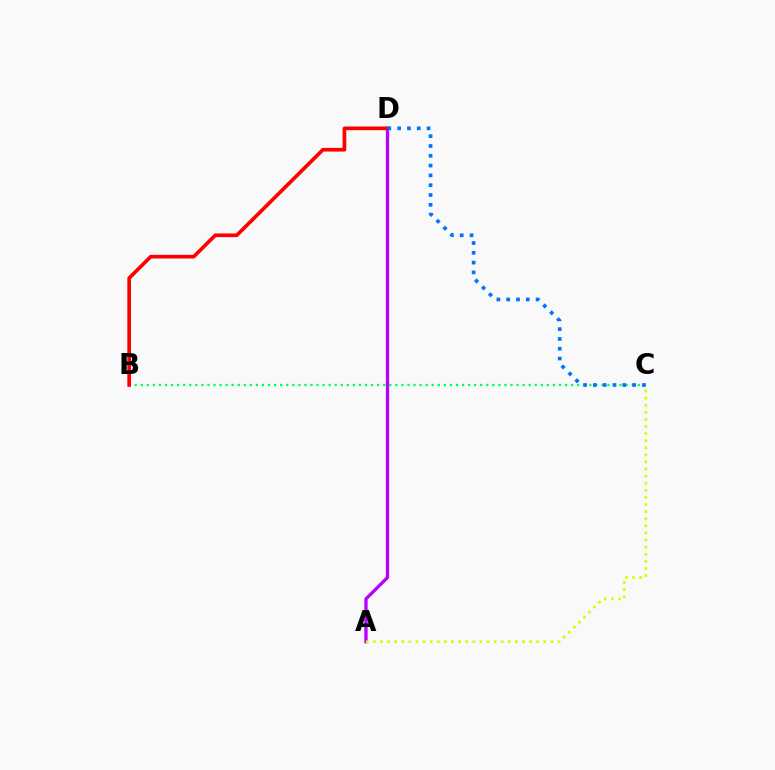{('A', 'D'): [{'color': '#b900ff', 'line_style': 'solid', 'thickness': 2.38}], ('A', 'C'): [{'color': '#d1ff00', 'line_style': 'dotted', 'thickness': 1.93}], ('B', 'C'): [{'color': '#00ff5c', 'line_style': 'dotted', 'thickness': 1.65}], ('B', 'D'): [{'color': '#ff0000', 'line_style': 'solid', 'thickness': 2.64}], ('C', 'D'): [{'color': '#0074ff', 'line_style': 'dotted', 'thickness': 2.66}]}